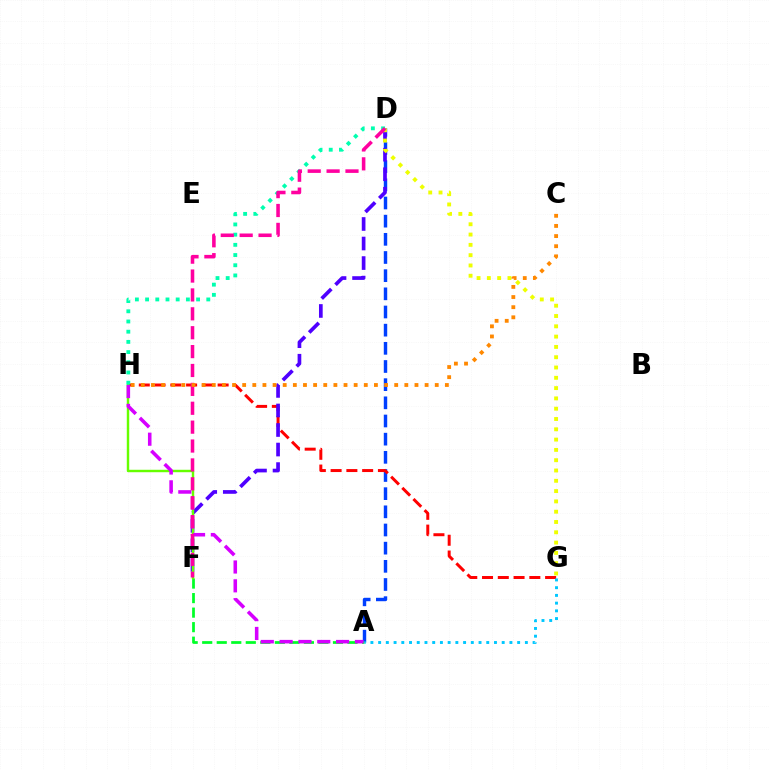{('A', 'D'): [{'color': '#003fff', 'line_style': 'dashed', 'thickness': 2.47}], ('G', 'H'): [{'color': '#ff0000', 'line_style': 'dashed', 'thickness': 2.14}], ('D', 'F'): [{'color': '#4f00ff', 'line_style': 'dashed', 'thickness': 2.65}, {'color': '#ff00a0', 'line_style': 'dashed', 'thickness': 2.57}], ('A', 'F'): [{'color': '#00ff27', 'line_style': 'dashed', 'thickness': 1.97}], ('D', 'G'): [{'color': '#eeff00', 'line_style': 'dotted', 'thickness': 2.8}], ('F', 'H'): [{'color': '#66ff00', 'line_style': 'solid', 'thickness': 1.76}], ('A', 'H'): [{'color': '#d600ff', 'line_style': 'dashed', 'thickness': 2.56}], ('D', 'H'): [{'color': '#00ffaf', 'line_style': 'dotted', 'thickness': 2.77}], ('A', 'G'): [{'color': '#00c7ff', 'line_style': 'dotted', 'thickness': 2.1}], ('C', 'H'): [{'color': '#ff8800', 'line_style': 'dotted', 'thickness': 2.75}]}